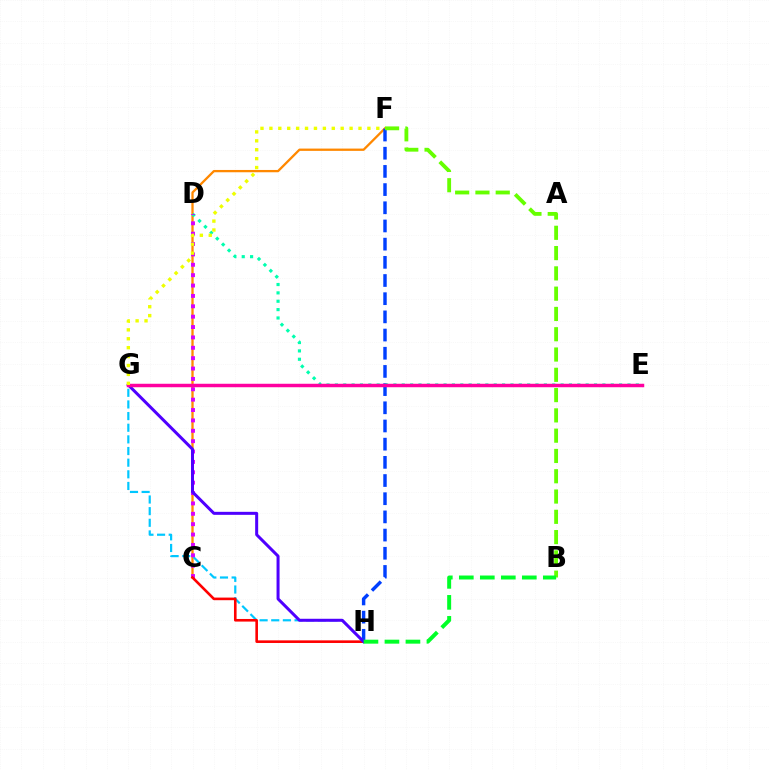{('C', 'F'): [{'color': '#ff8800', 'line_style': 'solid', 'thickness': 1.65}], ('F', 'H'): [{'color': '#003fff', 'line_style': 'dashed', 'thickness': 2.47}], ('B', 'F'): [{'color': '#66ff00', 'line_style': 'dashed', 'thickness': 2.76}], ('D', 'E'): [{'color': '#00ffaf', 'line_style': 'dotted', 'thickness': 2.27}], ('G', 'H'): [{'color': '#00c7ff', 'line_style': 'dashed', 'thickness': 1.58}, {'color': '#4f00ff', 'line_style': 'solid', 'thickness': 2.17}], ('C', 'D'): [{'color': '#d600ff', 'line_style': 'dotted', 'thickness': 2.82}], ('C', 'H'): [{'color': '#ff0000', 'line_style': 'solid', 'thickness': 1.88}], ('E', 'G'): [{'color': '#ff00a0', 'line_style': 'solid', 'thickness': 2.5}], ('F', 'G'): [{'color': '#eeff00', 'line_style': 'dotted', 'thickness': 2.42}], ('B', 'H'): [{'color': '#00ff27', 'line_style': 'dashed', 'thickness': 2.85}]}